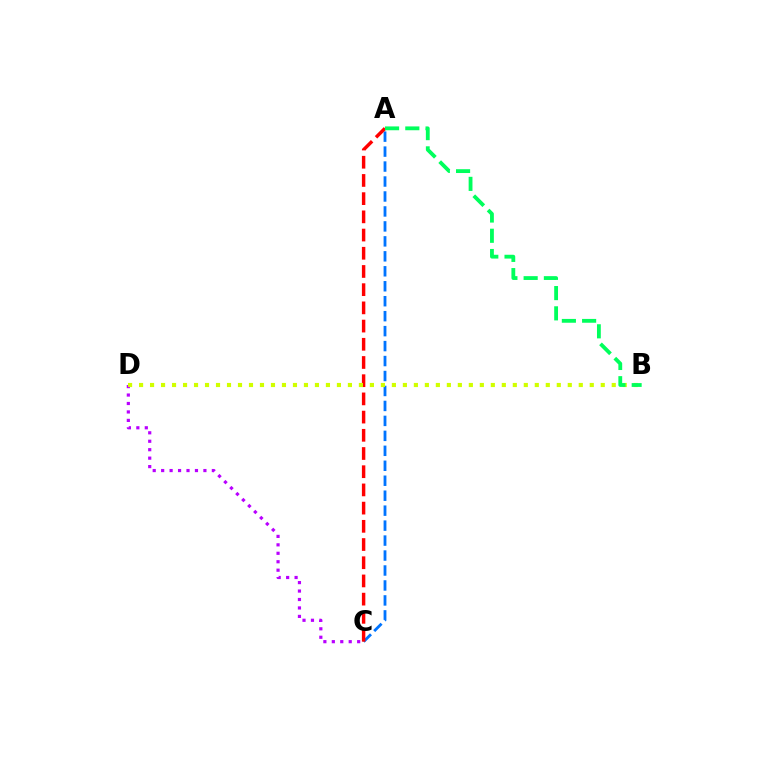{('C', 'D'): [{'color': '#b900ff', 'line_style': 'dotted', 'thickness': 2.3}], ('A', 'C'): [{'color': '#0074ff', 'line_style': 'dashed', 'thickness': 2.03}, {'color': '#ff0000', 'line_style': 'dashed', 'thickness': 2.47}], ('B', 'D'): [{'color': '#d1ff00', 'line_style': 'dotted', 'thickness': 2.99}], ('A', 'B'): [{'color': '#00ff5c', 'line_style': 'dashed', 'thickness': 2.75}]}